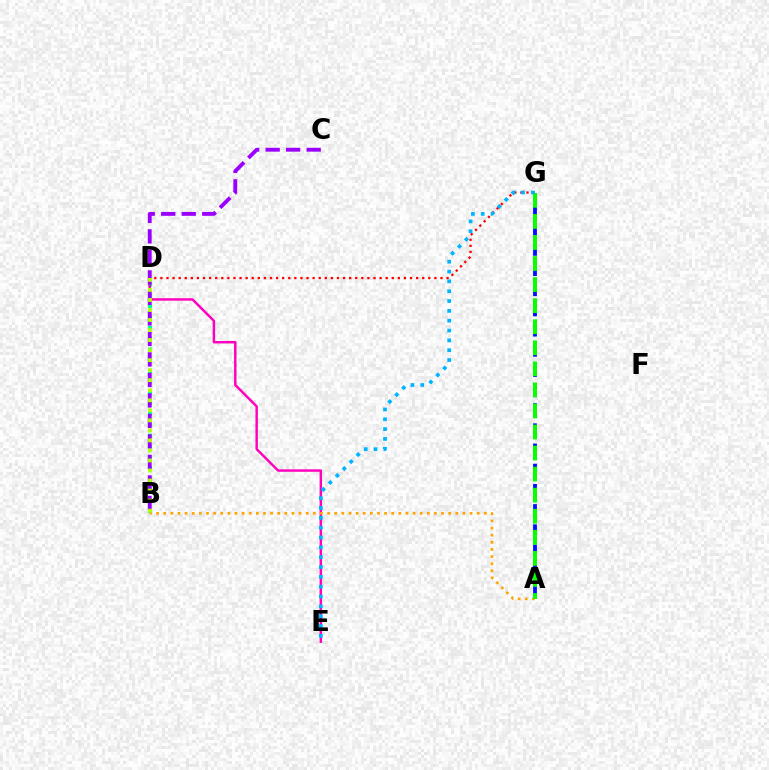{('A', 'G'): [{'color': '#0010ff', 'line_style': 'dashed', 'thickness': 2.74}, {'color': '#08ff00', 'line_style': 'dashed', 'thickness': 2.86}], ('B', 'D'): [{'color': '#00ff9d', 'line_style': 'dotted', 'thickness': 2.93}, {'color': '#b3ff00', 'line_style': 'dotted', 'thickness': 2.73}], ('D', 'G'): [{'color': '#ff0000', 'line_style': 'dotted', 'thickness': 1.65}], ('D', 'E'): [{'color': '#ff00bd', 'line_style': 'solid', 'thickness': 1.76}], ('B', 'C'): [{'color': '#9b00ff', 'line_style': 'dashed', 'thickness': 2.79}], ('A', 'B'): [{'color': '#ffa500', 'line_style': 'dotted', 'thickness': 1.94}], ('E', 'G'): [{'color': '#00b5ff', 'line_style': 'dotted', 'thickness': 2.67}]}